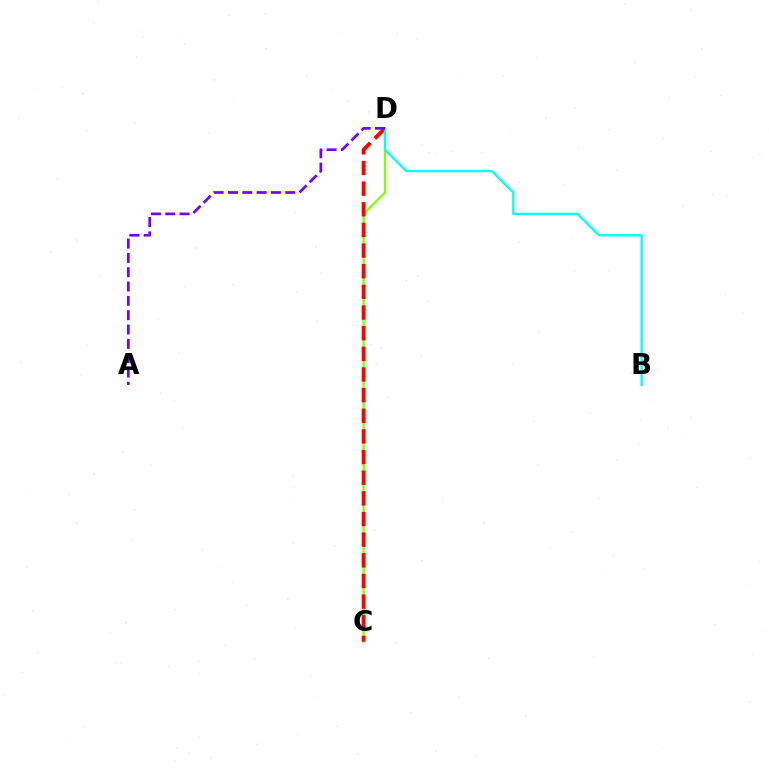{('C', 'D'): [{'color': '#84ff00', 'line_style': 'solid', 'thickness': 1.63}, {'color': '#ff0000', 'line_style': 'dashed', 'thickness': 2.81}], ('B', 'D'): [{'color': '#00fff6', 'line_style': 'solid', 'thickness': 1.65}], ('A', 'D'): [{'color': '#7200ff', 'line_style': 'dashed', 'thickness': 1.95}]}